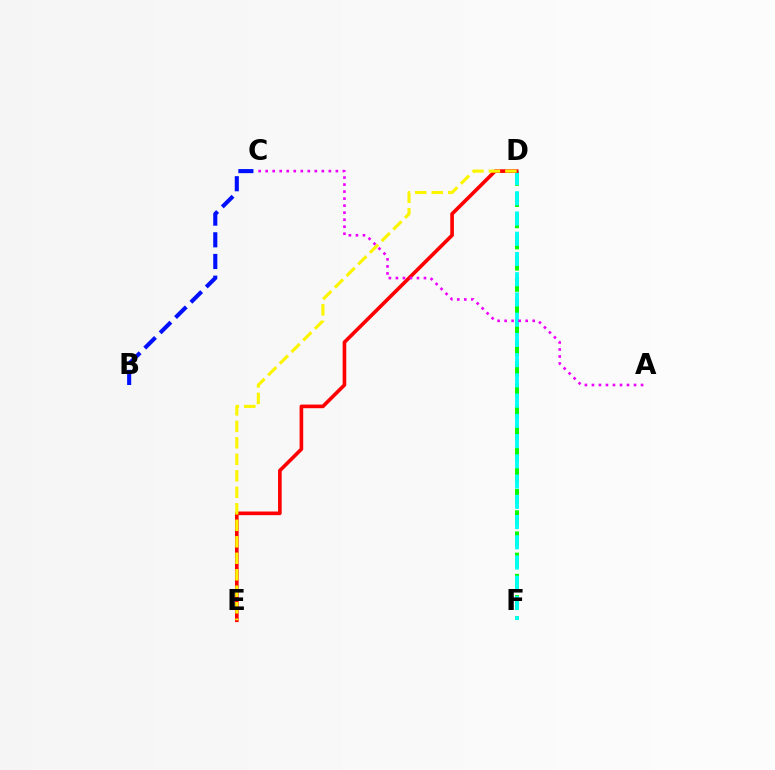{('B', 'C'): [{'color': '#0010ff', 'line_style': 'dashed', 'thickness': 2.95}], ('D', 'F'): [{'color': '#08ff00', 'line_style': 'dashed', 'thickness': 2.88}, {'color': '#00fff6', 'line_style': 'dashed', 'thickness': 2.75}], ('D', 'E'): [{'color': '#ff0000', 'line_style': 'solid', 'thickness': 2.62}, {'color': '#fcf500', 'line_style': 'dashed', 'thickness': 2.24}], ('A', 'C'): [{'color': '#ee00ff', 'line_style': 'dotted', 'thickness': 1.91}]}